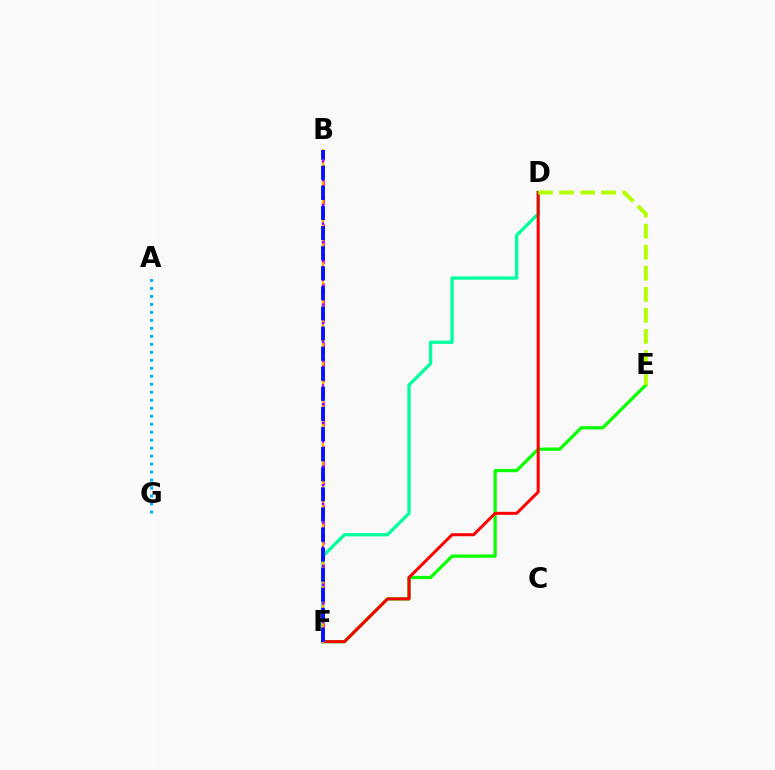{('E', 'F'): [{'color': '#08ff00', 'line_style': 'solid', 'thickness': 2.33}], ('D', 'F'): [{'color': '#00ff9d', 'line_style': 'solid', 'thickness': 2.36}, {'color': '#ff0000', 'line_style': 'solid', 'thickness': 2.17}], ('B', 'F'): [{'color': '#ff00bd', 'line_style': 'dashed', 'thickness': 2.01}, {'color': '#ffa500', 'line_style': 'solid', 'thickness': 1.59}, {'color': '#9b00ff', 'line_style': 'dotted', 'thickness': 1.69}, {'color': '#0010ff', 'line_style': 'dashed', 'thickness': 2.73}], ('D', 'E'): [{'color': '#b3ff00', 'line_style': 'dashed', 'thickness': 2.86}], ('A', 'G'): [{'color': '#00b5ff', 'line_style': 'dotted', 'thickness': 2.17}]}